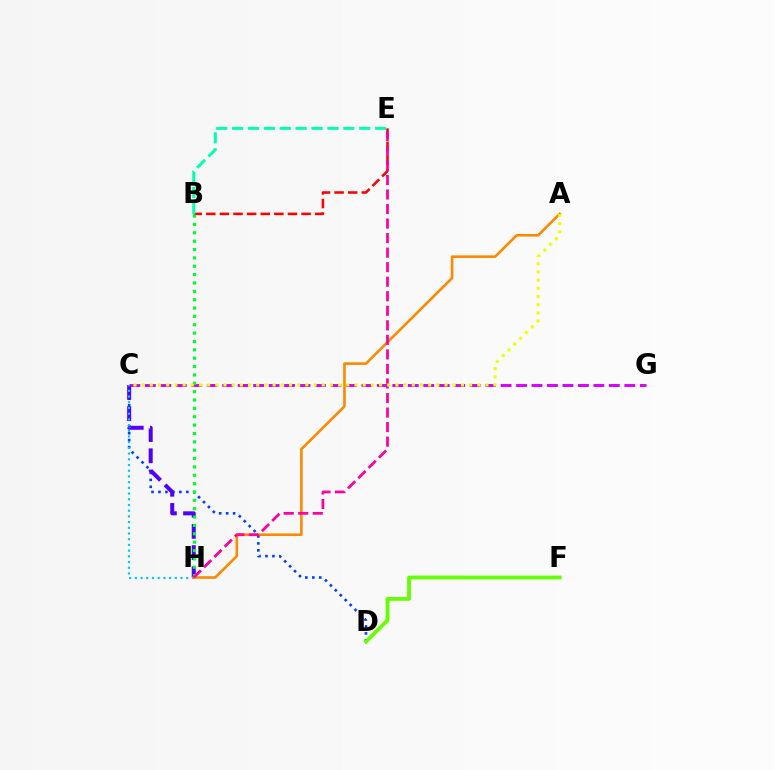{('C', 'D'): [{'color': '#003fff', 'line_style': 'dotted', 'thickness': 1.89}], ('C', 'G'): [{'color': '#d600ff', 'line_style': 'dashed', 'thickness': 2.1}], ('C', 'H'): [{'color': '#4f00ff', 'line_style': 'dashed', 'thickness': 2.88}, {'color': '#00c7ff', 'line_style': 'dotted', 'thickness': 1.55}], ('B', 'E'): [{'color': '#ff0000', 'line_style': 'dashed', 'thickness': 1.85}, {'color': '#00ffaf', 'line_style': 'dashed', 'thickness': 2.16}], ('D', 'F'): [{'color': '#66ff00', 'line_style': 'solid', 'thickness': 2.73}], ('B', 'H'): [{'color': '#00ff27', 'line_style': 'dotted', 'thickness': 2.27}], ('A', 'H'): [{'color': '#ff8800', 'line_style': 'solid', 'thickness': 1.87}], ('E', 'H'): [{'color': '#ff00a0', 'line_style': 'dashed', 'thickness': 1.97}], ('A', 'C'): [{'color': '#eeff00', 'line_style': 'dotted', 'thickness': 2.22}]}